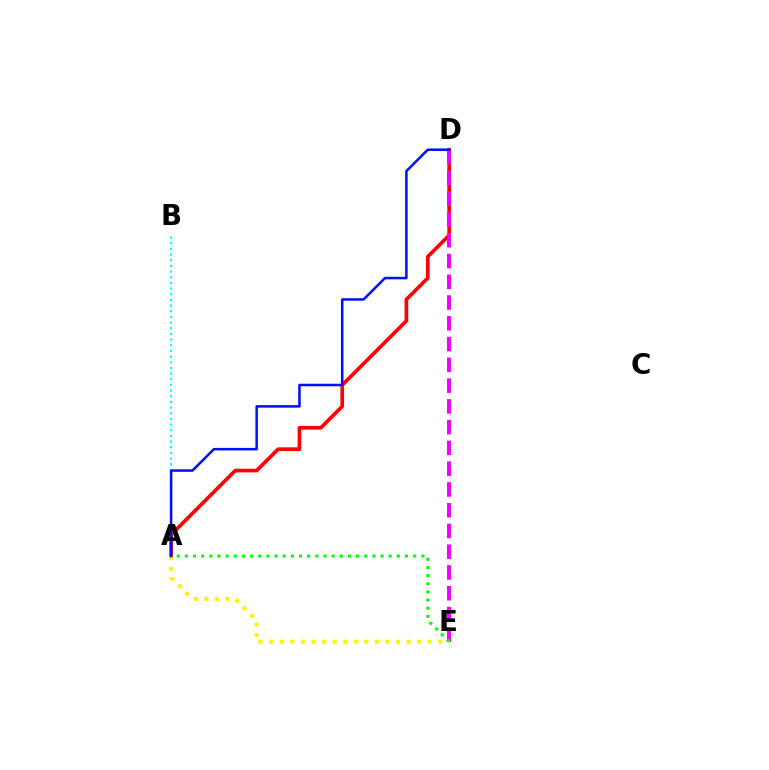{('A', 'D'): [{'color': '#ff0000', 'line_style': 'solid', 'thickness': 2.64}, {'color': '#0010ff', 'line_style': 'solid', 'thickness': 1.82}], ('D', 'E'): [{'color': '#ee00ff', 'line_style': 'dashed', 'thickness': 2.82}], ('A', 'E'): [{'color': '#08ff00', 'line_style': 'dotted', 'thickness': 2.22}, {'color': '#fcf500', 'line_style': 'dotted', 'thickness': 2.87}], ('A', 'B'): [{'color': '#00fff6', 'line_style': 'dotted', 'thickness': 1.54}]}